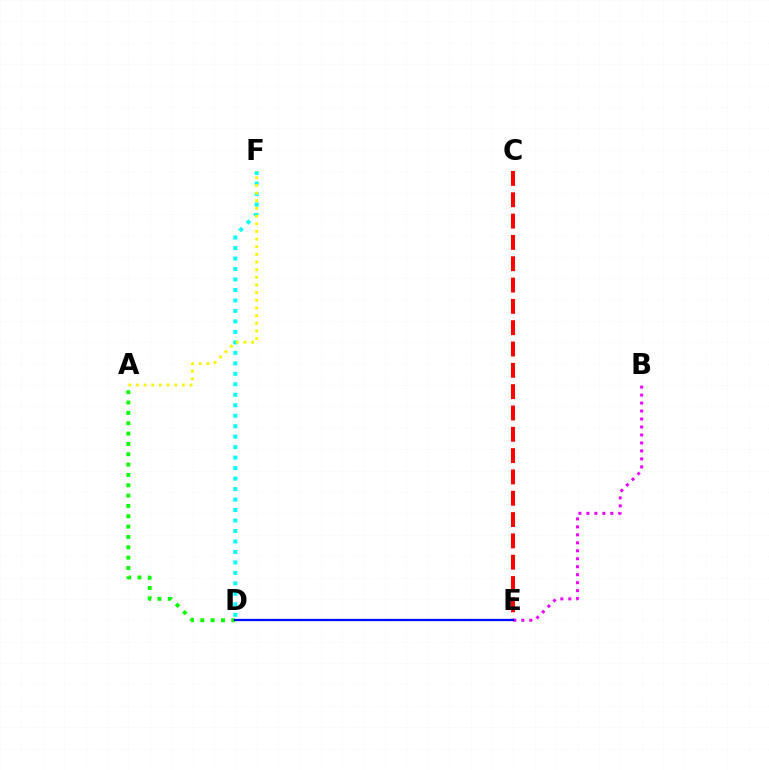{('D', 'F'): [{'color': '#00fff6', 'line_style': 'dotted', 'thickness': 2.85}], ('C', 'E'): [{'color': '#ff0000', 'line_style': 'dashed', 'thickness': 2.9}], ('B', 'E'): [{'color': '#ee00ff', 'line_style': 'dotted', 'thickness': 2.17}], ('A', 'D'): [{'color': '#08ff00', 'line_style': 'dotted', 'thickness': 2.81}], ('A', 'F'): [{'color': '#fcf500', 'line_style': 'dotted', 'thickness': 2.08}], ('D', 'E'): [{'color': '#0010ff', 'line_style': 'solid', 'thickness': 1.65}]}